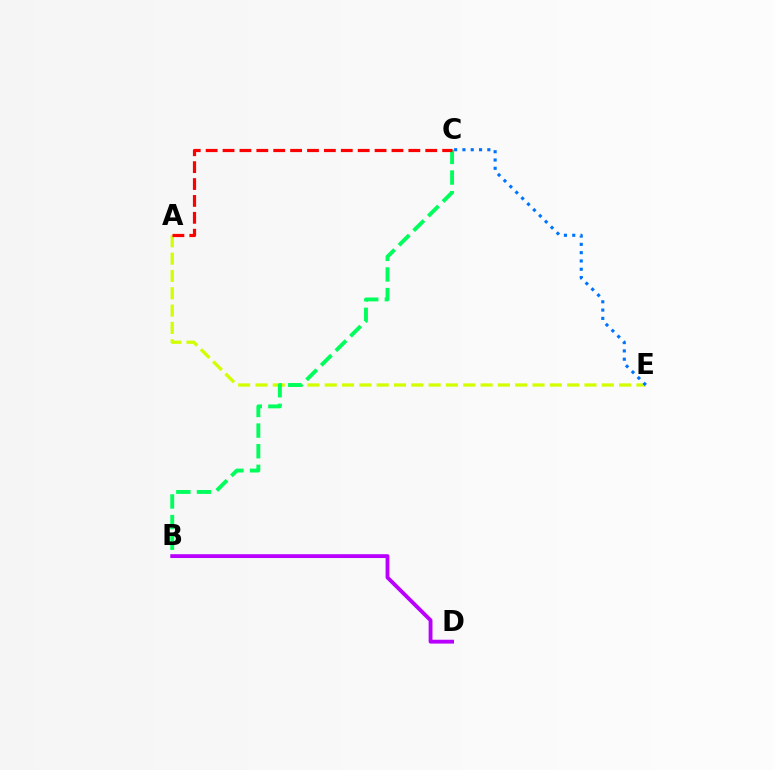{('A', 'E'): [{'color': '#d1ff00', 'line_style': 'dashed', 'thickness': 2.35}], ('C', 'E'): [{'color': '#0074ff', 'line_style': 'dotted', 'thickness': 2.25}], ('B', 'C'): [{'color': '#00ff5c', 'line_style': 'dashed', 'thickness': 2.8}], ('A', 'C'): [{'color': '#ff0000', 'line_style': 'dashed', 'thickness': 2.29}], ('B', 'D'): [{'color': '#b900ff', 'line_style': 'solid', 'thickness': 2.77}]}